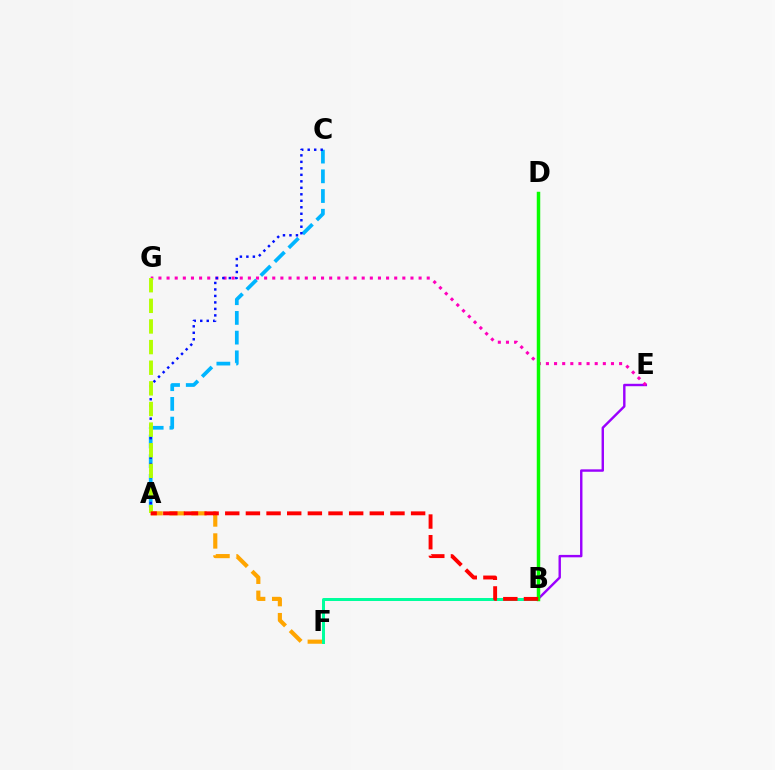{('A', 'C'): [{'color': '#00b5ff', 'line_style': 'dashed', 'thickness': 2.68}, {'color': '#0010ff', 'line_style': 'dotted', 'thickness': 1.76}], ('A', 'F'): [{'color': '#ffa500', 'line_style': 'dashed', 'thickness': 2.98}], ('B', 'E'): [{'color': '#9b00ff', 'line_style': 'solid', 'thickness': 1.74}], ('E', 'G'): [{'color': '#ff00bd', 'line_style': 'dotted', 'thickness': 2.21}], ('B', 'F'): [{'color': '#00ff9d', 'line_style': 'solid', 'thickness': 2.15}], ('A', 'G'): [{'color': '#b3ff00', 'line_style': 'dashed', 'thickness': 2.8}], ('B', 'D'): [{'color': '#08ff00', 'line_style': 'solid', 'thickness': 2.5}], ('A', 'B'): [{'color': '#ff0000', 'line_style': 'dashed', 'thickness': 2.81}]}